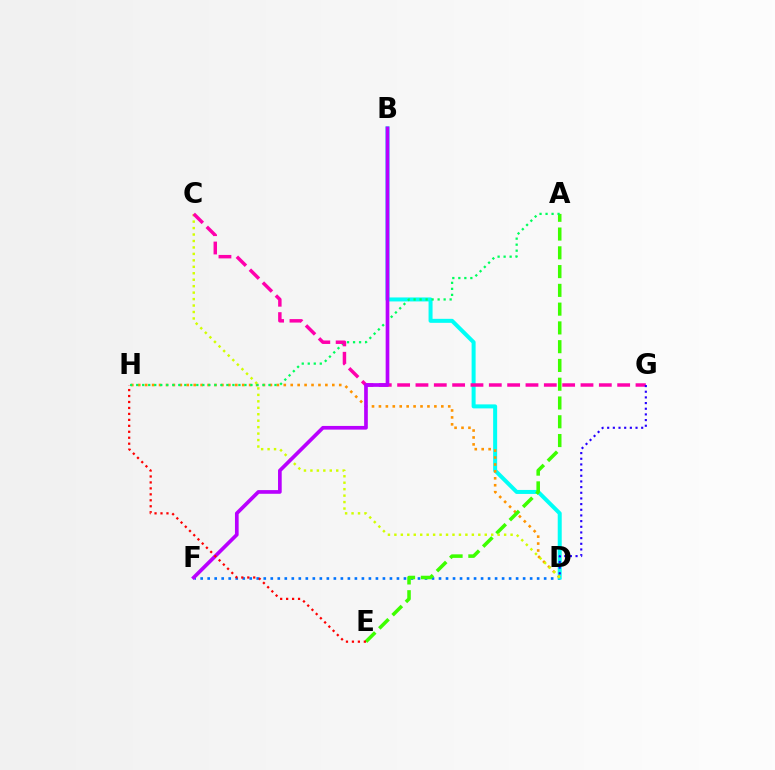{('D', 'F'): [{'color': '#0074ff', 'line_style': 'dotted', 'thickness': 1.9}], ('B', 'D'): [{'color': '#00fff6', 'line_style': 'solid', 'thickness': 2.88}], ('D', 'H'): [{'color': '#ff9400', 'line_style': 'dotted', 'thickness': 1.88}], ('A', 'E'): [{'color': '#3dff00', 'line_style': 'dashed', 'thickness': 2.55}], ('C', 'D'): [{'color': '#d1ff00', 'line_style': 'dotted', 'thickness': 1.75}], ('A', 'H'): [{'color': '#00ff5c', 'line_style': 'dotted', 'thickness': 1.63}], ('C', 'G'): [{'color': '#ff00ac', 'line_style': 'dashed', 'thickness': 2.49}], ('B', 'F'): [{'color': '#b900ff', 'line_style': 'solid', 'thickness': 2.65}], ('D', 'G'): [{'color': '#2500ff', 'line_style': 'dotted', 'thickness': 1.54}], ('E', 'H'): [{'color': '#ff0000', 'line_style': 'dotted', 'thickness': 1.62}]}